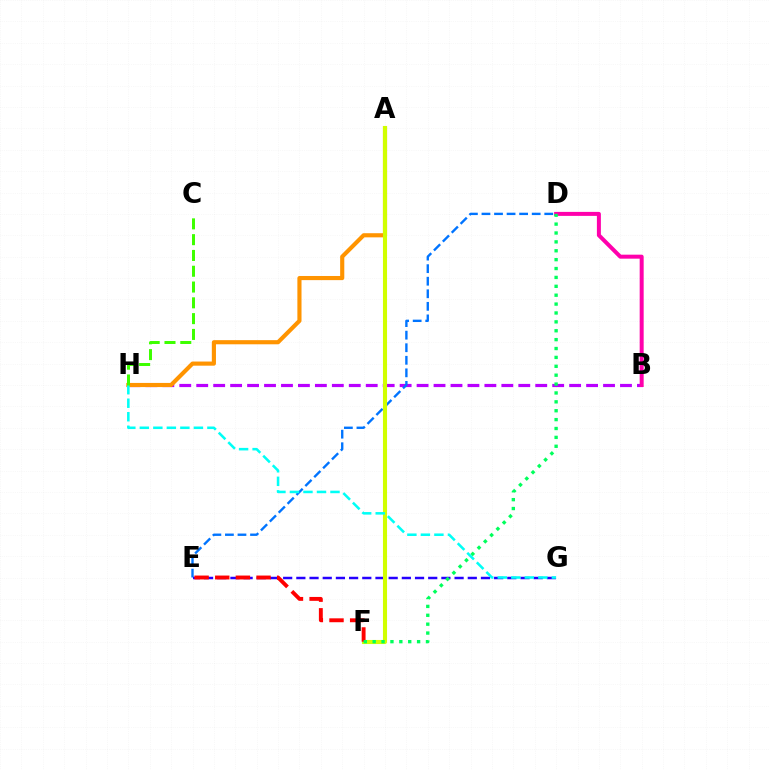{('B', 'H'): [{'color': '#b900ff', 'line_style': 'dashed', 'thickness': 2.3}], ('D', 'E'): [{'color': '#0074ff', 'line_style': 'dashed', 'thickness': 1.71}], ('A', 'H'): [{'color': '#ff9400', 'line_style': 'solid', 'thickness': 2.98}], ('E', 'G'): [{'color': '#2500ff', 'line_style': 'dashed', 'thickness': 1.79}], ('A', 'F'): [{'color': '#d1ff00', 'line_style': 'solid', 'thickness': 2.94}], ('G', 'H'): [{'color': '#00fff6', 'line_style': 'dashed', 'thickness': 1.84}], ('B', 'D'): [{'color': '#ff00ac', 'line_style': 'solid', 'thickness': 2.88}], ('C', 'H'): [{'color': '#3dff00', 'line_style': 'dashed', 'thickness': 2.15}], ('E', 'F'): [{'color': '#ff0000', 'line_style': 'dashed', 'thickness': 2.8}], ('D', 'F'): [{'color': '#00ff5c', 'line_style': 'dotted', 'thickness': 2.41}]}